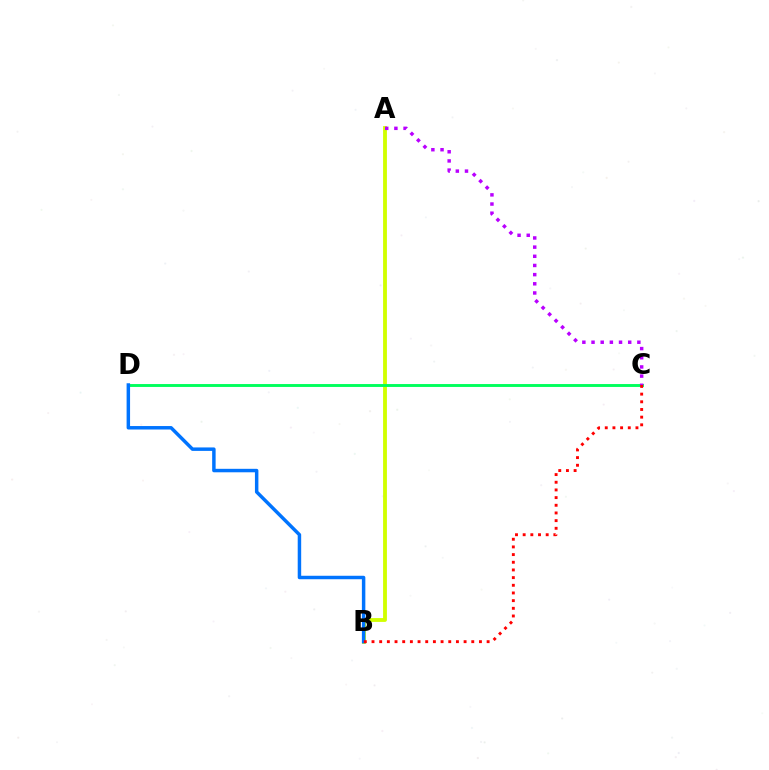{('A', 'B'): [{'color': '#d1ff00', 'line_style': 'solid', 'thickness': 2.76}], ('C', 'D'): [{'color': '#00ff5c', 'line_style': 'solid', 'thickness': 2.09}], ('A', 'C'): [{'color': '#b900ff', 'line_style': 'dotted', 'thickness': 2.49}], ('B', 'D'): [{'color': '#0074ff', 'line_style': 'solid', 'thickness': 2.5}], ('B', 'C'): [{'color': '#ff0000', 'line_style': 'dotted', 'thickness': 2.09}]}